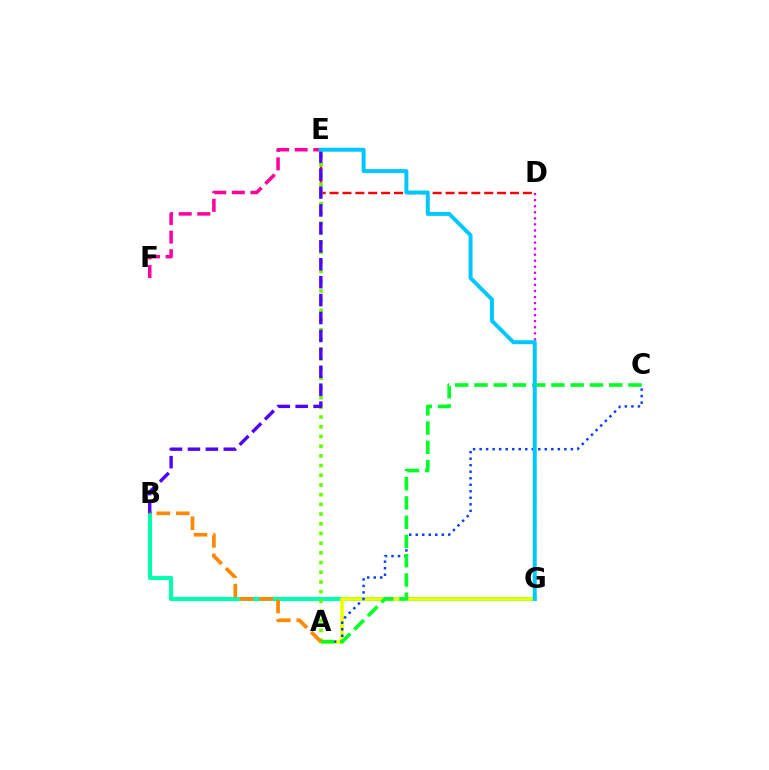{('B', 'G'): [{'color': '#00ffaf', 'line_style': 'solid', 'thickness': 2.97}], ('D', 'E'): [{'color': '#ff0000', 'line_style': 'dashed', 'thickness': 1.75}], ('E', 'F'): [{'color': '#ff00a0', 'line_style': 'dashed', 'thickness': 2.53}], ('A', 'G'): [{'color': '#eeff00', 'line_style': 'solid', 'thickness': 2.6}], ('A', 'C'): [{'color': '#003fff', 'line_style': 'dotted', 'thickness': 1.77}, {'color': '#00ff27', 'line_style': 'dashed', 'thickness': 2.62}], ('A', 'E'): [{'color': '#66ff00', 'line_style': 'dotted', 'thickness': 2.64}], ('B', 'E'): [{'color': '#4f00ff', 'line_style': 'dashed', 'thickness': 2.43}], ('D', 'G'): [{'color': '#d600ff', 'line_style': 'dotted', 'thickness': 1.64}], ('E', 'G'): [{'color': '#00c7ff', 'line_style': 'solid', 'thickness': 2.85}], ('A', 'B'): [{'color': '#ff8800', 'line_style': 'dashed', 'thickness': 2.65}]}